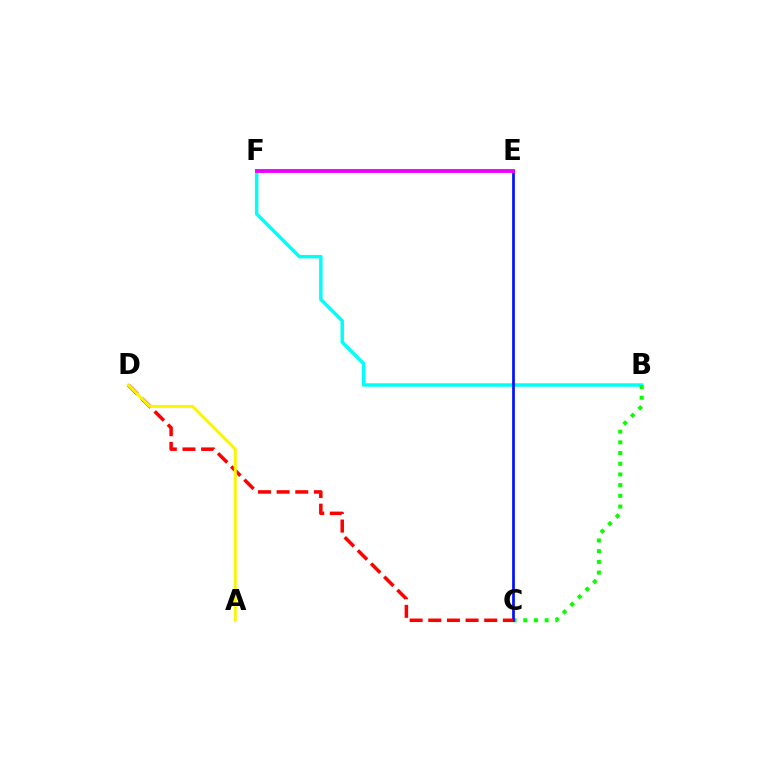{('B', 'F'): [{'color': '#00fff6', 'line_style': 'solid', 'thickness': 2.49}], ('B', 'C'): [{'color': '#08ff00', 'line_style': 'dotted', 'thickness': 2.91}], ('C', 'E'): [{'color': '#0010ff', 'line_style': 'solid', 'thickness': 1.96}], ('E', 'F'): [{'color': '#ee00ff', 'line_style': 'solid', 'thickness': 2.77}], ('C', 'D'): [{'color': '#ff0000', 'line_style': 'dashed', 'thickness': 2.53}], ('A', 'D'): [{'color': '#fcf500', 'line_style': 'solid', 'thickness': 2.14}]}